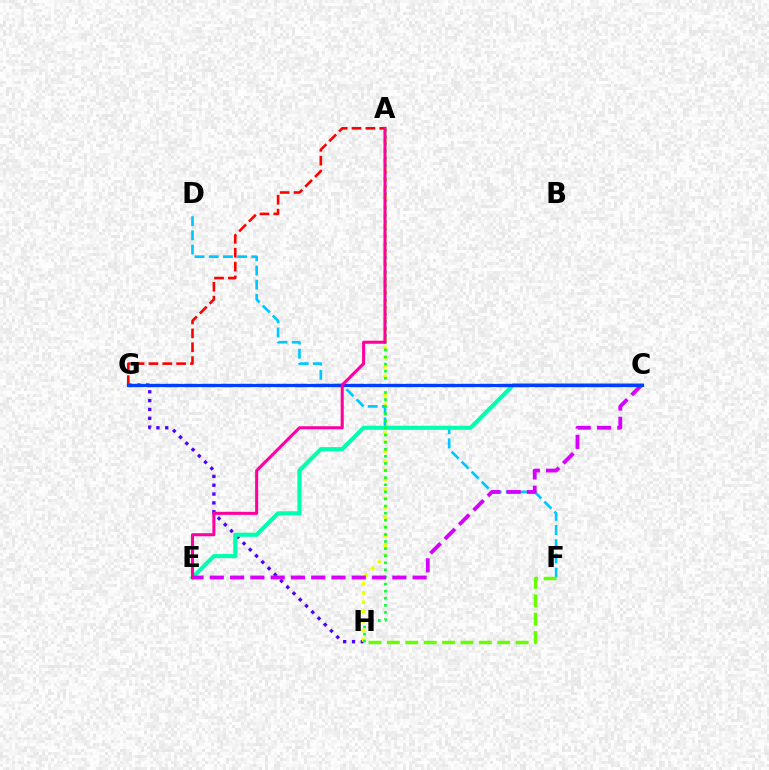{('G', 'H'): [{'color': '#4f00ff', 'line_style': 'dotted', 'thickness': 2.4}], ('A', 'G'): [{'color': '#ff0000', 'line_style': 'dashed', 'thickness': 1.88}], ('A', 'H'): [{'color': '#eeff00', 'line_style': 'dotted', 'thickness': 2.55}, {'color': '#00ff27', 'line_style': 'dotted', 'thickness': 1.93}], ('D', 'F'): [{'color': '#00c7ff', 'line_style': 'dashed', 'thickness': 1.93}], ('C', 'G'): [{'color': '#ff8800', 'line_style': 'dashed', 'thickness': 2.51}, {'color': '#003fff', 'line_style': 'solid', 'thickness': 2.3}], ('C', 'E'): [{'color': '#00ffaf', 'line_style': 'solid', 'thickness': 2.95}, {'color': '#d600ff', 'line_style': 'dashed', 'thickness': 2.76}], ('A', 'E'): [{'color': '#ff00a0', 'line_style': 'solid', 'thickness': 2.21}], ('F', 'H'): [{'color': '#66ff00', 'line_style': 'dashed', 'thickness': 2.5}]}